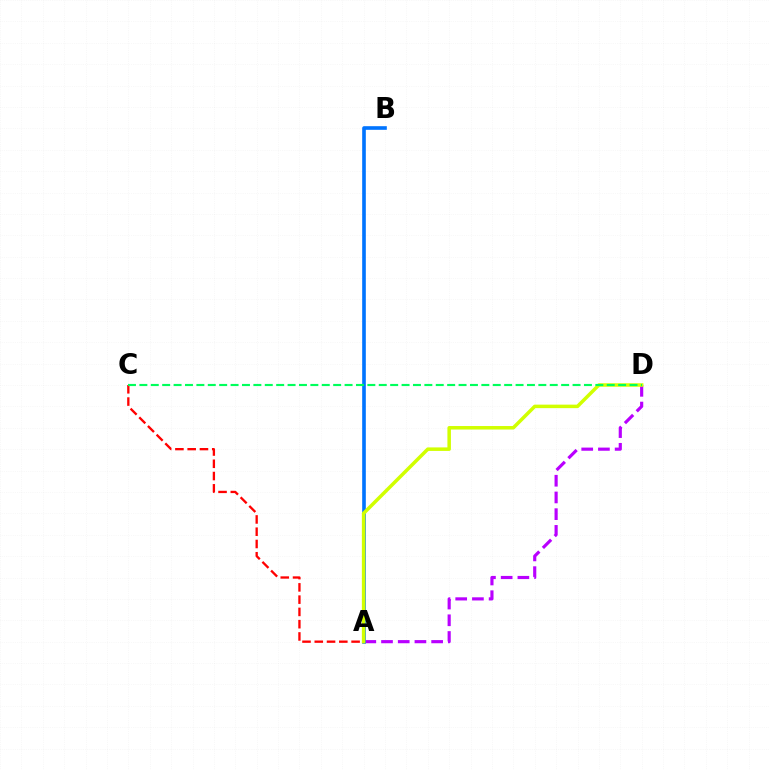{('A', 'D'): [{'color': '#b900ff', 'line_style': 'dashed', 'thickness': 2.27}, {'color': '#d1ff00', 'line_style': 'solid', 'thickness': 2.53}], ('A', 'B'): [{'color': '#0074ff', 'line_style': 'solid', 'thickness': 2.61}], ('A', 'C'): [{'color': '#ff0000', 'line_style': 'dashed', 'thickness': 1.67}], ('C', 'D'): [{'color': '#00ff5c', 'line_style': 'dashed', 'thickness': 1.55}]}